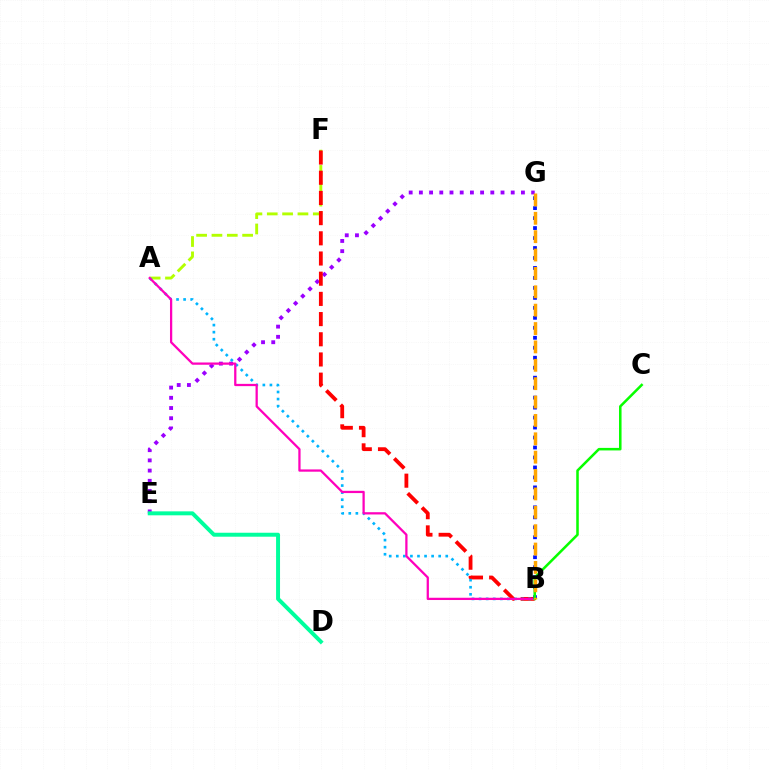{('A', 'F'): [{'color': '#b3ff00', 'line_style': 'dashed', 'thickness': 2.08}], ('E', 'G'): [{'color': '#9b00ff', 'line_style': 'dotted', 'thickness': 2.77}], ('B', 'F'): [{'color': '#ff0000', 'line_style': 'dashed', 'thickness': 2.74}], ('A', 'B'): [{'color': '#00b5ff', 'line_style': 'dotted', 'thickness': 1.92}, {'color': '#ff00bd', 'line_style': 'solid', 'thickness': 1.63}], ('D', 'E'): [{'color': '#00ff9d', 'line_style': 'solid', 'thickness': 2.85}], ('B', 'G'): [{'color': '#0010ff', 'line_style': 'dotted', 'thickness': 2.71}, {'color': '#ffa500', 'line_style': 'dashed', 'thickness': 2.5}], ('B', 'C'): [{'color': '#08ff00', 'line_style': 'solid', 'thickness': 1.83}]}